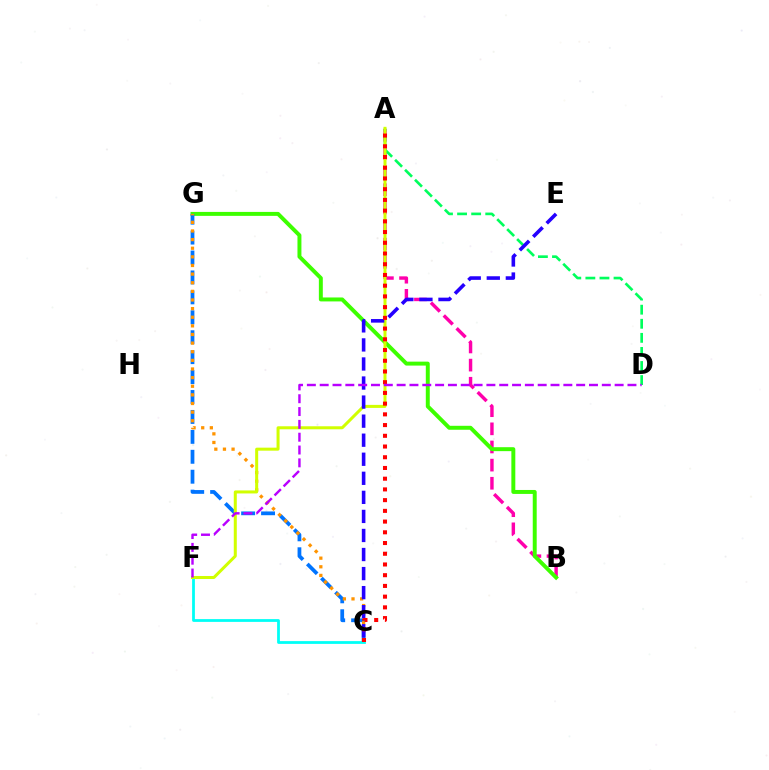{('A', 'B'): [{'color': '#ff00ac', 'line_style': 'dashed', 'thickness': 2.46}], ('A', 'D'): [{'color': '#00ff5c', 'line_style': 'dashed', 'thickness': 1.91}], ('B', 'G'): [{'color': '#3dff00', 'line_style': 'solid', 'thickness': 2.84}], ('C', 'F'): [{'color': '#00fff6', 'line_style': 'solid', 'thickness': 2.0}], ('C', 'G'): [{'color': '#0074ff', 'line_style': 'dashed', 'thickness': 2.71}, {'color': '#ff9400', 'line_style': 'dotted', 'thickness': 2.34}], ('A', 'F'): [{'color': '#d1ff00', 'line_style': 'solid', 'thickness': 2.17}], ('C', 'E'): [{'color': '#2500ff', 'line_style': 'dashed', 'thickness': 2.59}], ('A', 'C'): [{'color': '#ff0000', 'line_style': 'dotted', 'thickness': 2.91}], ('D', 'F'): [{'color': '#b900ff', 'line_style': 'dashed', 'thickness': 1.74}]}